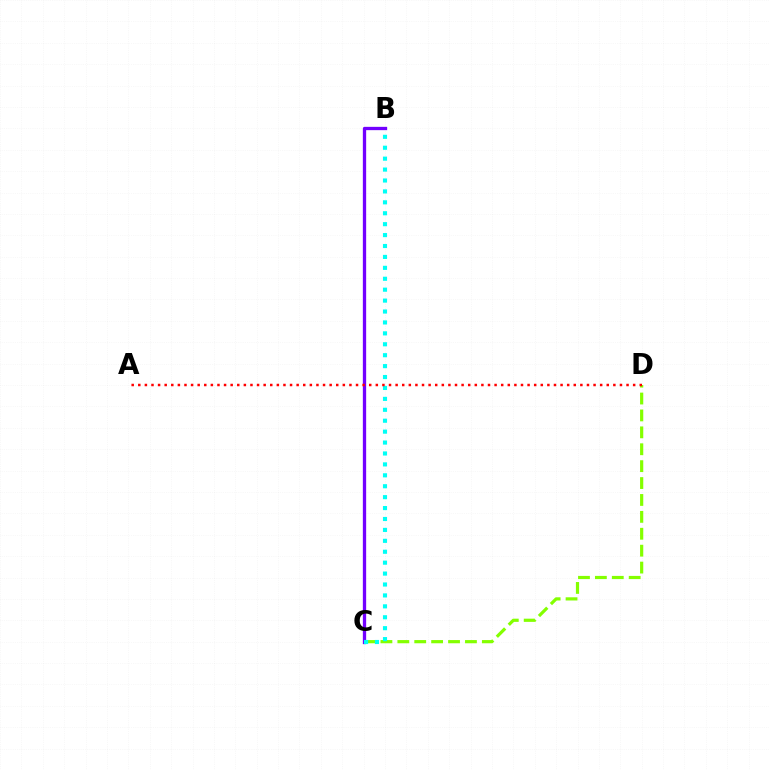{('C', 'D'): [{'color': '#84ff00', 'line_style': 'dashed', 'thickness': 2.3}], ('B', 'C'): [{'color': '#7200ff', 'line_style': 'solid', 'thickness': 2.38}, {'color': '#00fff6', 'line_style': 'dotted', 'thickness': 2.97}], ('A', 'D'): [{'color': '#ff0000', 'line_style': 'dotted', 'thickness': 1.79}]}